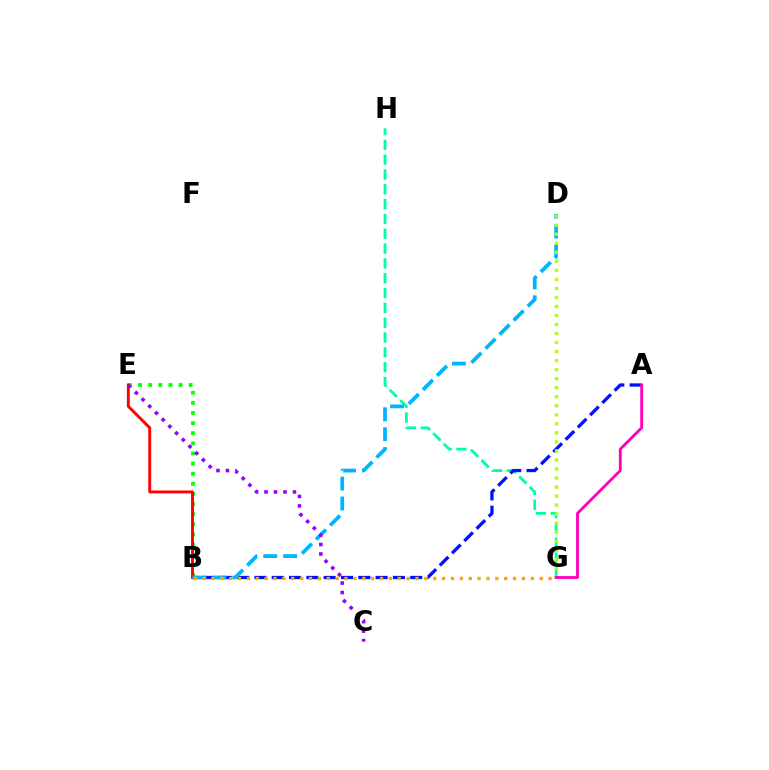{('B', 'E'): [{'color': '#08ff00', 'line_style': 'dotted', 'thickness': 2.75}, {'color': '#ff0000', 'line_style': 'solid', 'thickness': 2.08}], ('G', 'H'): [{'color': '#00ff9d', 'line_style': 'dashed', 'thickness': 2.01}], ('A', 'B'): [{'color': '#0010ff', 'line_style': 'dashed', 'thickness': 2.35}], ('B', 'D'): [{'color': '#00b5ff', 'line_style': 'dashed', 'thickness': 2.7}], ('D', 'G'): [{'color': '#b3ff00', 'line_style': 'dotted', 'thickness': 2.45}], ('C', 'E'): [{'color': '#9b00ff', 'line_style': 'dotted', 'thickness': 2.58}], ('B', 'G'): [{'color': '#ffa500', 'line_style': 'dotted', 'thickness': 2.41}], ('A', 'G'): [{'color': '#ff00bd', 'line_style': 'solid', 'thickness': 2.05}]}